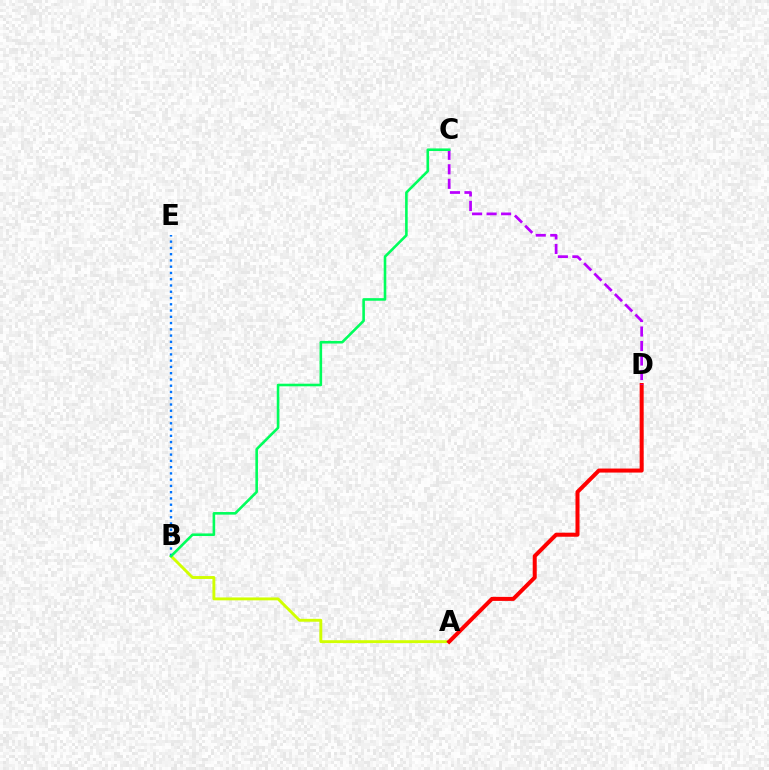{('A', 'B'): [{'color': '#d1ff00', 'line_style': 'solid', 'thickness': 2.08}], ('B', 'E'): [{'color': '#0074ff', 'line_style': 'dotted', 'thickness': 1.7}], ('A', 'D'): [{'color': '#ff0000', 'line_style': 'solid', 'thickness': 2.89}], ('C', 'D'): [{'color': '#b900ff', 'line_style': 'dashed', 'thickness': 1.97}], ('B', 'C'): [{'color': '#00ff5c', 'line_style': 'solid', 'thickness': 1.87}]}